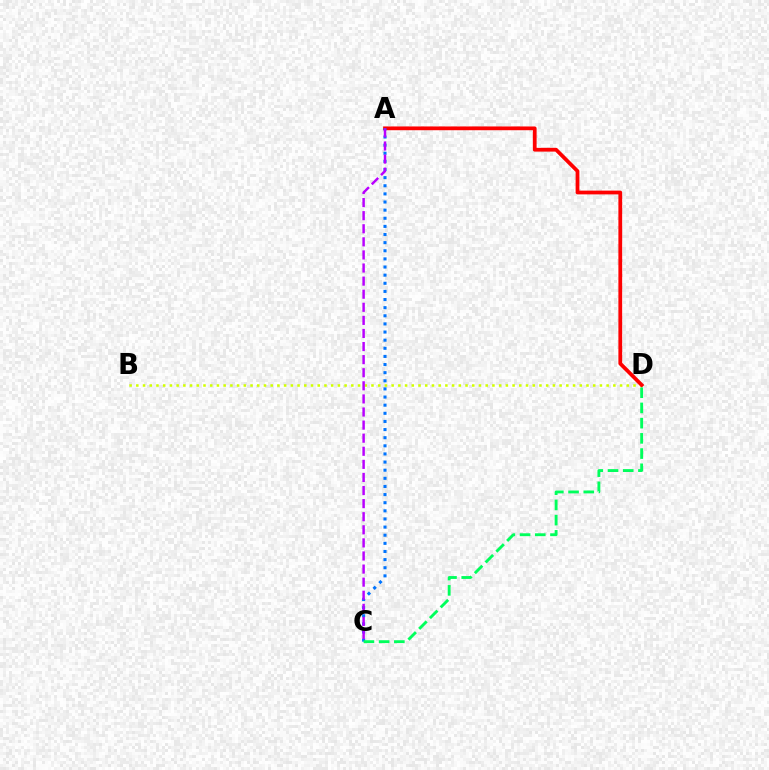{('B', 'D'): [{'color': '#d1ff00', 'line_style': 'dotted', 'thickness': 1.83}], ('A', 'D'): [{'color': '#ff0000', 'line_style': 'solid', 'thickness': 2.71}], ('A', 'C'): [{'color': '#0074ff', 'line_style': 'dotted', 'thickness': 2.21}, {'color': '#b900ff', 'line_style': 'dashed', 'thickness': 1.78}], ('C', 'D'): [{'color': '#00ff5c', 'line_style': 'dashed', 'thickness': 2.07}]}